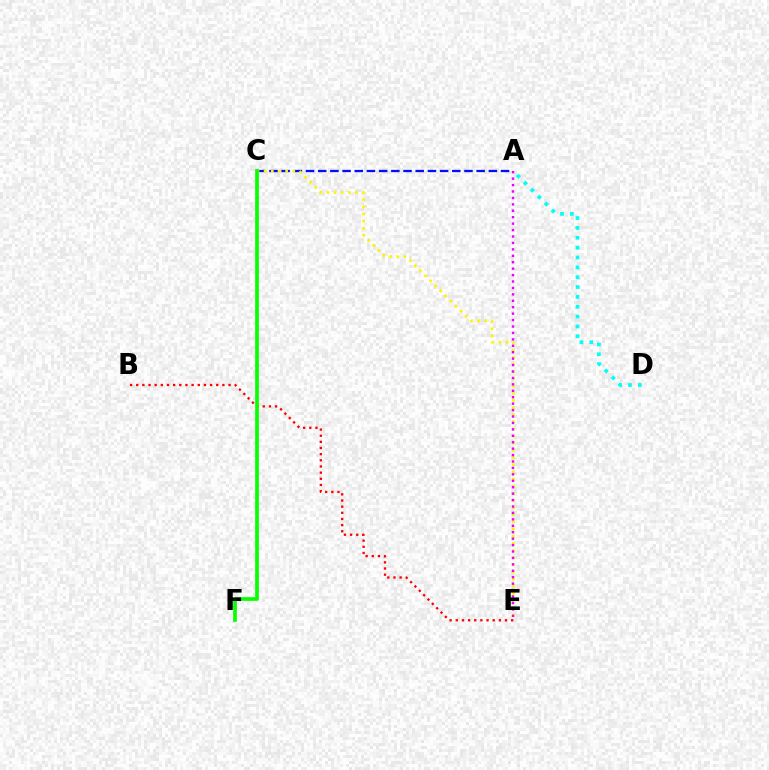{('A', 'C'): [{'color': '#0010ff', 'line_style': 'dashed', 'thickness': 1.66}], ('A', 'D'): [{'color': '#00fff6', 'line_style': 'dotted', 'thickness': 2.68}], ('C', 'E'): [{'color': '#fcf500', 'line_style': 'dotted', 'thickness': 1.94}], ('A', 'E'): [{'color': '#ee00ff', 'line_style': 'dotted', 'thickness': 1.75}], ('B', 'E'): [{'color': '#ff0000', 'line_style': 'dotted', 'thickness': 1.67}], ('C', 'F'): [{'color': '#08ff00', 'line_style': 'solid', 'thickness': 2.65}]}